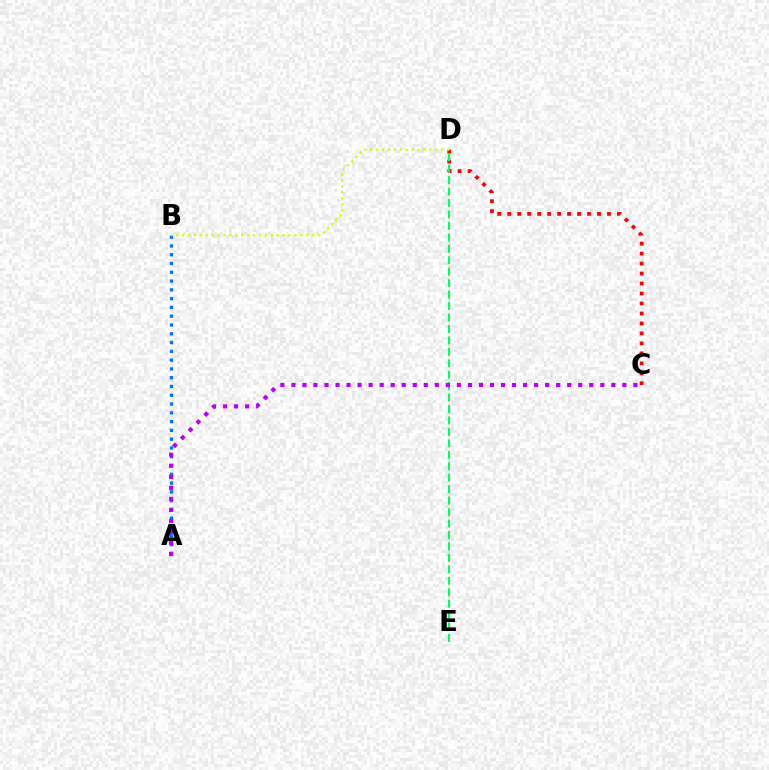{('C', 'D'): [{'color': '#ff0000', 'line_style': 'dotted', 'thickness': 2.71}], ('A', 'B'): [{'color': '#0074ff', 'line_style': 'dotted', 'thickness': 2.39}], ('D', 'E'): [{'color': '#00ff5c', 'line_style': 'dashed', 'thickness': 1.56}], ('A', 'C'): [{'color': '#b900ff', 'line_style': 'dotted', 'thickness': 3.0}], ('B', 'D'): [{'color': '#d1ff00', 'line_style': 'dotted', 'thickness': 1.61}]}